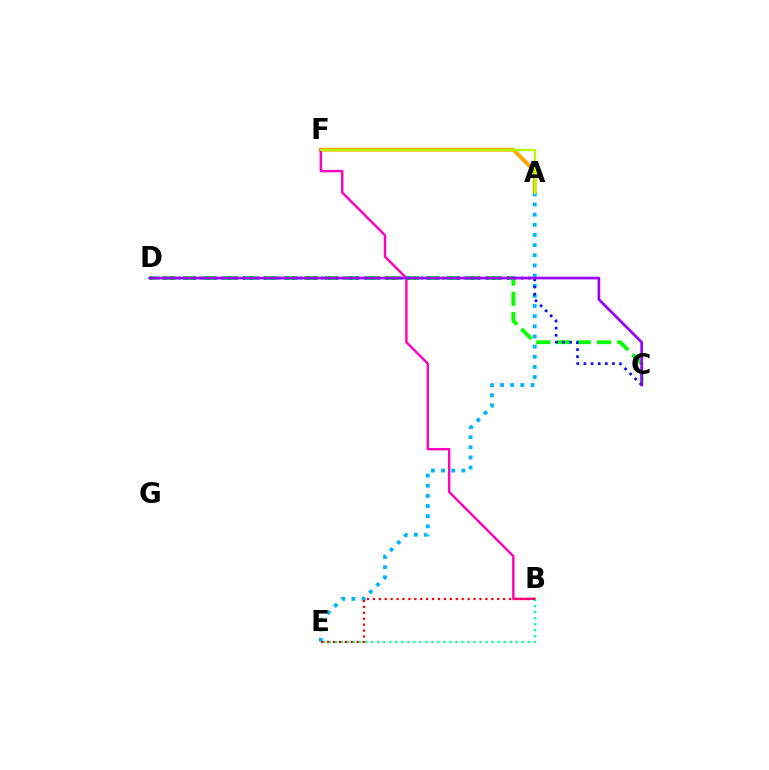{('A', 'F'): [{'color': '#ffa500', 'line_style': 'solid', 'thickness': 2.81}, {'color': '#b3ff00', 'line_style': 'solid', 'thickness': 1.63}], ('B', 'F'): [{'color': '#ff00bd', 'line_style': 'solid', 'thickness': 1.74}], ('A', 'E'): [{'color': '#00b5ff', 'line_style': 'dotted', 'thickness': 2.76}], ('C', 'D'): [{'color': '#08ff00', 'line_style': 'dashed', 'thickness': 2.75}, {'color': '#0010ff', 'line_style': 'dotted', 'thickness': 1.94}, {'color': '#9b00ff', 'line_style': 'solid', 'thickness': 1.93}], ('B', 'E'): [{'color': '#00ff9d', 'line_style': 'dotted', 'thickness': 1.64}, {'color': '#ff0000', 'line_style': 'dotted', 'thickness': 1.61}]}